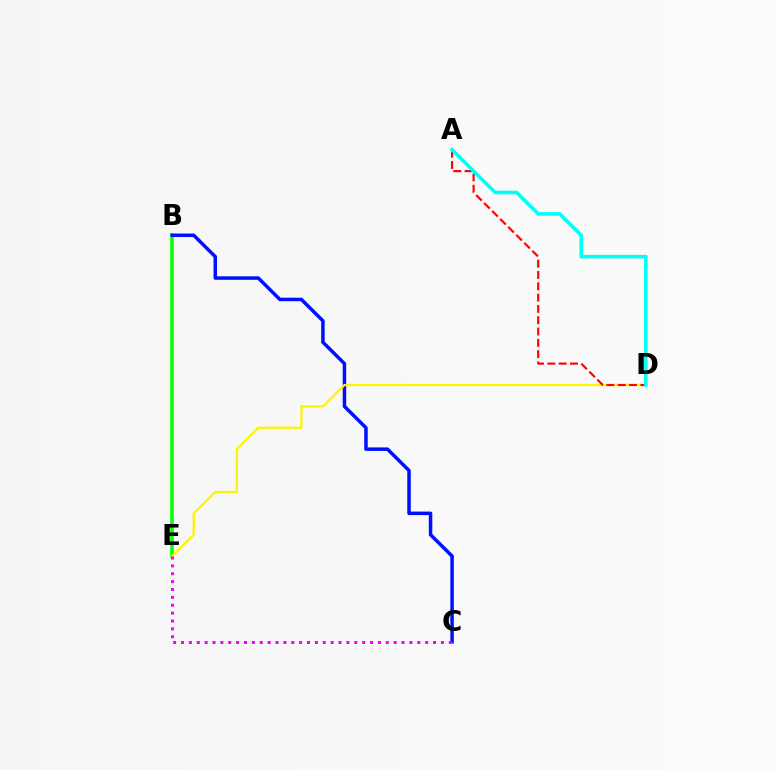{('B', 'E'): [{'color': '#08ff00', 'line_style': 'solid', 'thickness': 2.56}], ('B', 'C'): [{'color': '#0010ff', 'line_style': 'solid', 'thickness': 2.52}], ('D', 'E'): [{'color': '#fcf500', 'line_style': 'solid', 'thickness': 1.61}], ('A', 'D'): [{'color': '#ff0000', 'line_style': 'dashed', 'thickness': 1.54}, {'color': '#00fff6', 'line_style': 'solid', 'thickness': 2.59}], ('C', 'E'): [{'color': '#ee00ff', 'line_style': 'dotted', 'thickness': 2.14}]}